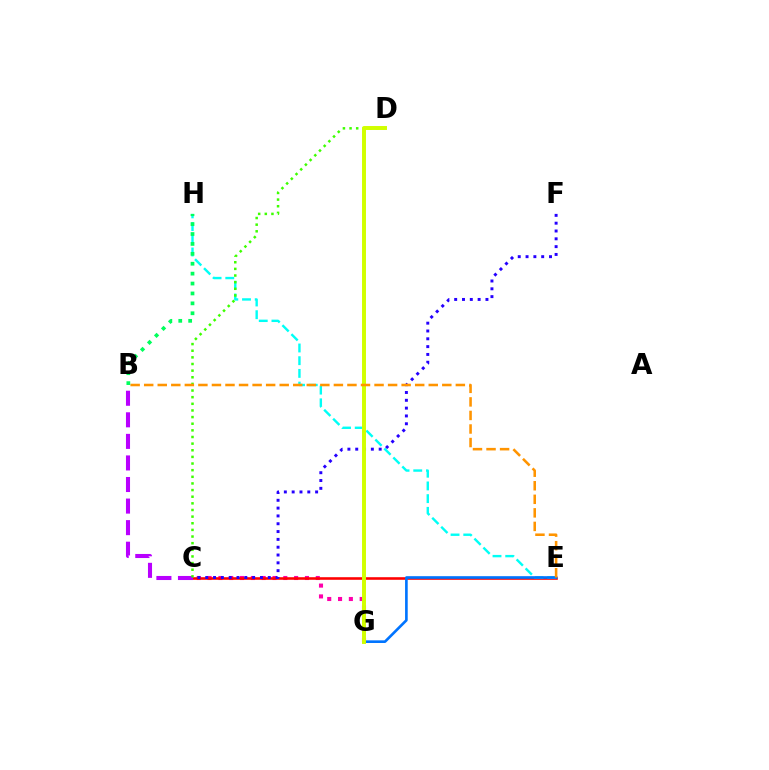{('C', 'G'): [{'color': '#ff00ac', 'line_style': 'dotted', 'thickness': 2.94}], ('C', 'E'): [{'color': '#ff0000', 'line_style': 'solid', 'thickness': 1.86}], ('E', 'H'): [{'color': '#00fff6', 'line_style': 'dashed', 'thickness': 1.73}], ('B', 'C'): [{'color': '#b900ff', 'line_style': 'dashed', 'thickness': 2.93}], ('E', 'G'): [{'color': '#0074ff', 'line_style': 'solid', 'thickness': 1.9}], ('C', 'D'): [{'color': '#3dff00', 'line_style': 'dotted', 'thickness': 1.8}], ('C', 'F'): [{'color': '#2500ff', 'line_style': 'dotted', 'thickness': 2.12}], ('D', 'G'): [{'color': '#d1ff00', 'line_style': 'solid', 'thickness': 2.84}], ('B', 'E'): [{'color': '#ff9400', 'line_style': 'dashed', 'thickness': 1.84}], ('B', 'H'): [{'color': '#00ff5c', 'line_style': 'dotted', 'thickness': 2.69}]}